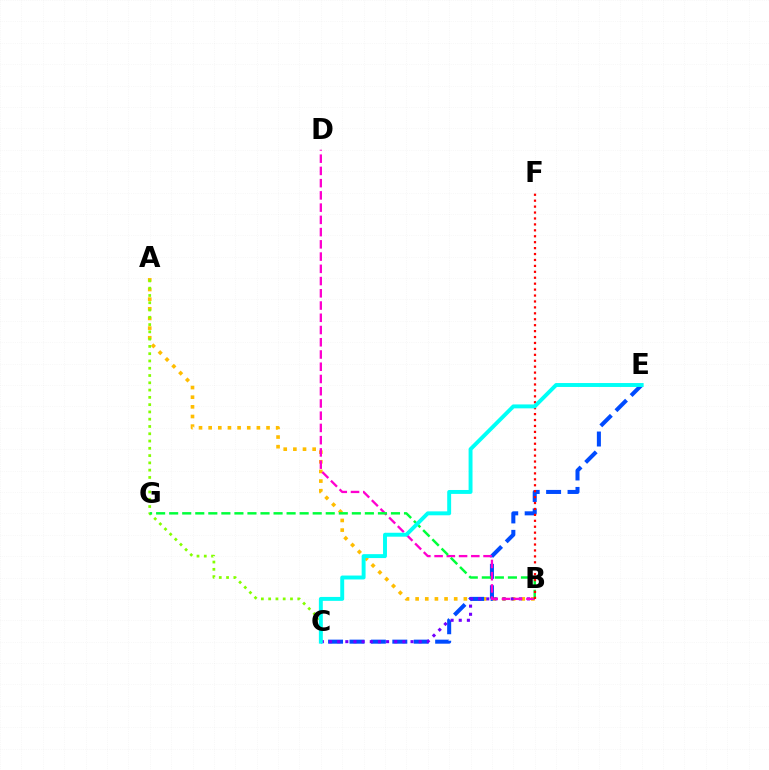{('A', 'B'): [{'color': '#ffbd00', 'line_style': 'dotted', 'thickness': 2.62}], ('A', 'C'): [{'color': '#84ff00', 'line_style': 'dotted', 'thickness': 1.98}], ('C', 'E'): [{'color': '#004bff', 'line_style': 'dashed', 'thickness': 2.91}, {'color': '#00fff6', 'line_style': 'solid', 'thickness': 2.82}], ('B', 'C'): [{'color': '#7200ff', 'line_style': 'dotted', 'thickness': 2.21}], ('B', 'D'): [{'color': '#ff00cf', 'line_style': 'dashed', 'thickness': 1.66}], ('B', 'G'): [{'color': '#00ff39', 'line_style': 'dashed', 'thickness': 1.77}], ('B', 'F'): [{'color': '#ff0000', 'line_style': 'dotted', 'thickness': 1.61}]}